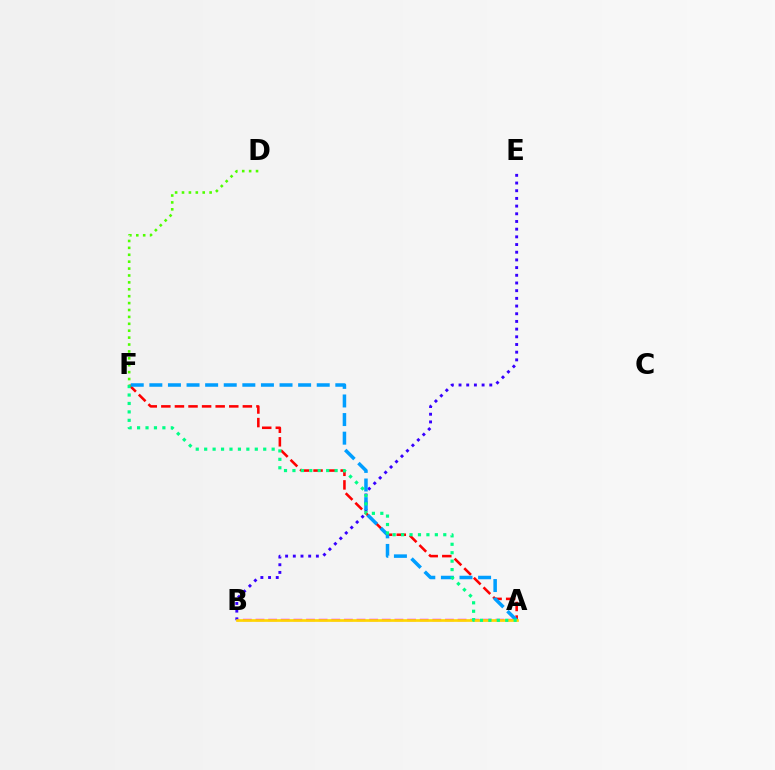{('A', 'B'): [{'color': '#ff00ed', 'line_style': 'dashed', 'thickness': 1.72}, {'color': '#ffd500', 'line_style': 'solid', 'thickness': 1.93}], ('A', 'F'): [{'color': '#ff0000', 'line_style': 'dashed', 'thickness': 1.85}, {'color': '#009eff', 'line_style': 'dashed', 'thickness': 2.53}, {'color': '#00ff86', 'line_style': 'dotted', 'thickness': 2.29}], ('D', 'F'): [{'color': '#4fff00', 'line_style': 'dotted', 'thickness': 1.88}], ('B', 'E'): [{'color': '#3700ff', 'line_style': 'dotted', 'thickness': 2.09}]}